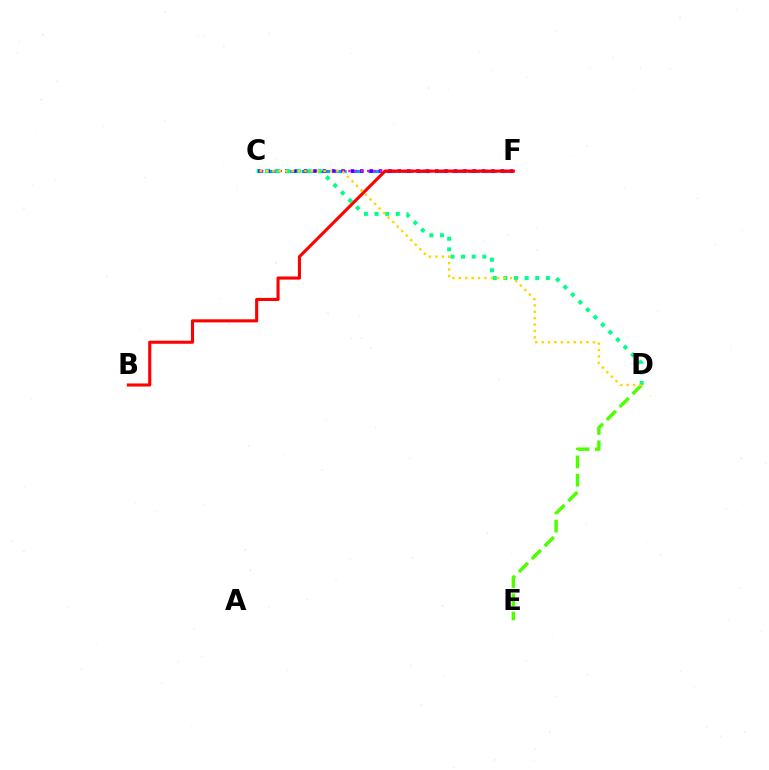{('C', 'F'): [{'color': '#009eff', 'line_style': 'dashed', 'thickness': 2.27}, {'color': '#3700ff', 'line_style': 'dotted', 'thickness': 2.55}, {'color': '#ff00ed', 'line_style': 'dotted', 'thickness': 1.7}], ('D', 'E'): [{'color': '#4fff00', 'line_style': 'dashed', 'thickness': 2.48}], ('C', 'D'): [{'color': '#00ff86', 'line_style': 'dotted', 'thickness': 2.88}, {'color': '#ffd500', 'line_style': 'dotted', 'thickness': 1.74}], ('B', 'F'): [{'color': '#ff0000', 'line_style': 'solid', 'thickness': 2.22}]}